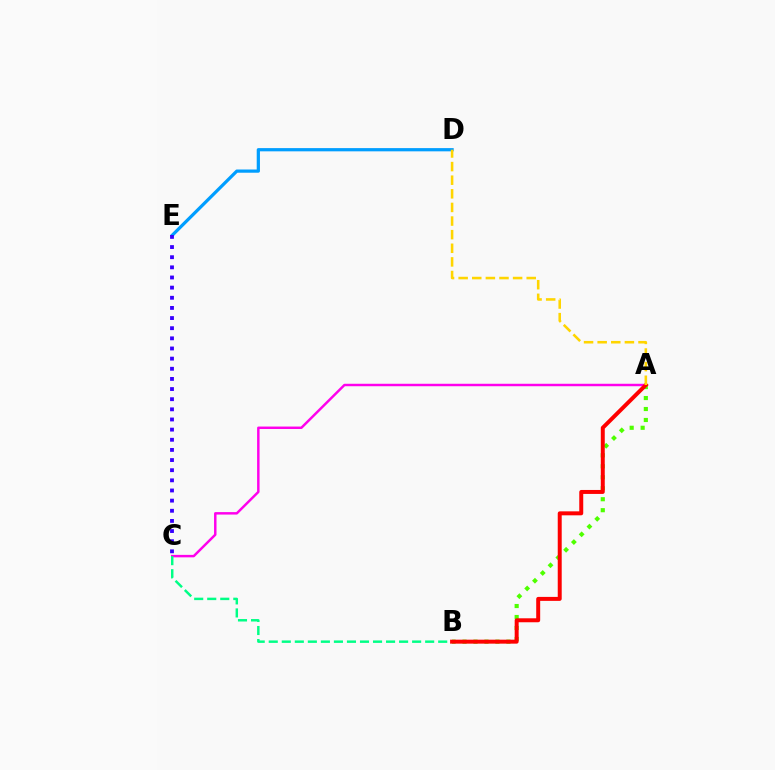{('A', 'C'): [{'color': '#ff00ed', 'line_style': 'solid', 'thickness': 1.77}], ('B', 'C'): [{'color': '#00ff86', 'line_style': 'dashed', 'thickness': 1.77}], ('D', 'E'): [{'color': '#009eff', 'line_style': 'solid', 'thickness': 2.32}], ('A', 'B'): [{'color': '#4fff00', 'line_style': 'dotted', 'thickness': 2.98}, {'color': '#ff0000', 'line_style': 'solid', 'thickness': 2.86}], ('C', 'E'): [{'color': '#3700ff', 'line_style': 'dotted', 'thickness': 2.76}], ('A', 'D'): [{'color': '#ffd500', 'line_style': 'dashed', 'thickness': 1.85}]}